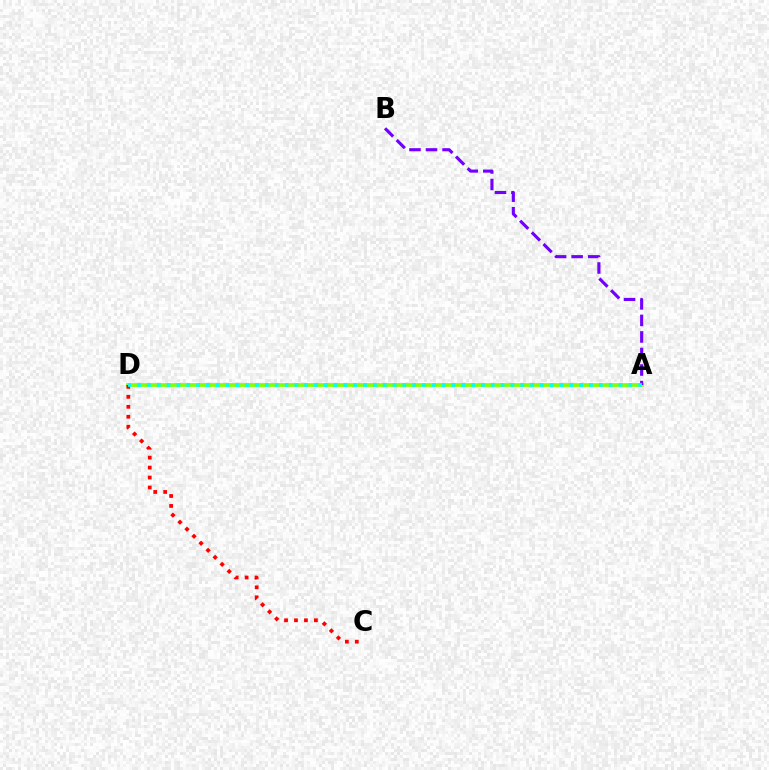{('A', 'D'): [{'color': '#84ff00', 'line_style': 'solid', 'thickness': 2.68}, {'color': '#00fff6', 'line_style': 'dotted', 'thickness': 2.67}], ('A', 'B'): [{'color': '#7200ff', 'line_style': 'dashed', 'thickness': 2.25}], ('C', 'D'): [{'color': '#ff0000', 'line_style': 'dotted', 'thickness': 2.7}]}